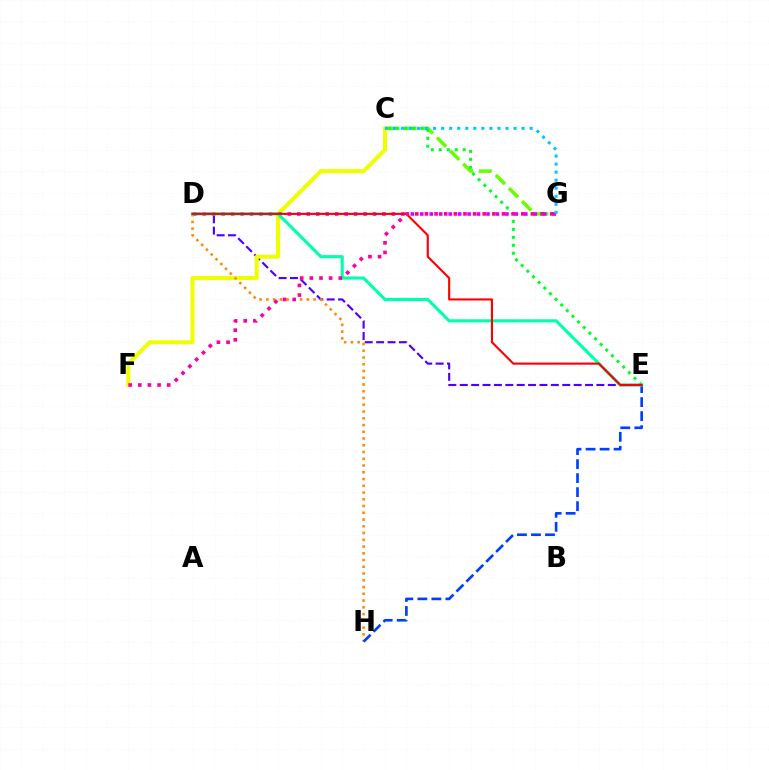{('C', 'G'): [{'color': '#66ff00', 'line_style': 'dashed', 'thickness': 2.52}, {'color': '#00c7ff', 'line_style': 'dotted', 'thickness': 2.18}], ('D', 'E'): [{'color': '#4f00ff', 'line_style': 'dashed', 'thickness': 1.55}, {'color': '#00ffaf', 'line_style': 'solid', 'thickness': 2.24}, {'color': '#ff0000', 'line_style': 'solid', 'thickness': 1.53}], ('C', 'E'): [{'color': '#00ff27', 'line_style': 'dotted', 'thickness': 2.17}], ('C', 'F'): [{'color': '#eeff00', 'line_style': 'solid', 'thickness': 2.9}], ('D', 'G'): [{'color': '#d600ff', 'line_style': 'dotted', 'thickness': 2.57}], ('D', 'H'): [{'color': '#ff8800', 'line_style': 'dotted', 'thickness': 1.83}], ('E', 'H'): [{'color': '#003fff', 'line_style': 'dashed', 'thickness': 1.9}], ('F', 'G'): [{'color': '#ff00a0', 'line_style': 'dotted', 'thickness': 2.62}]}